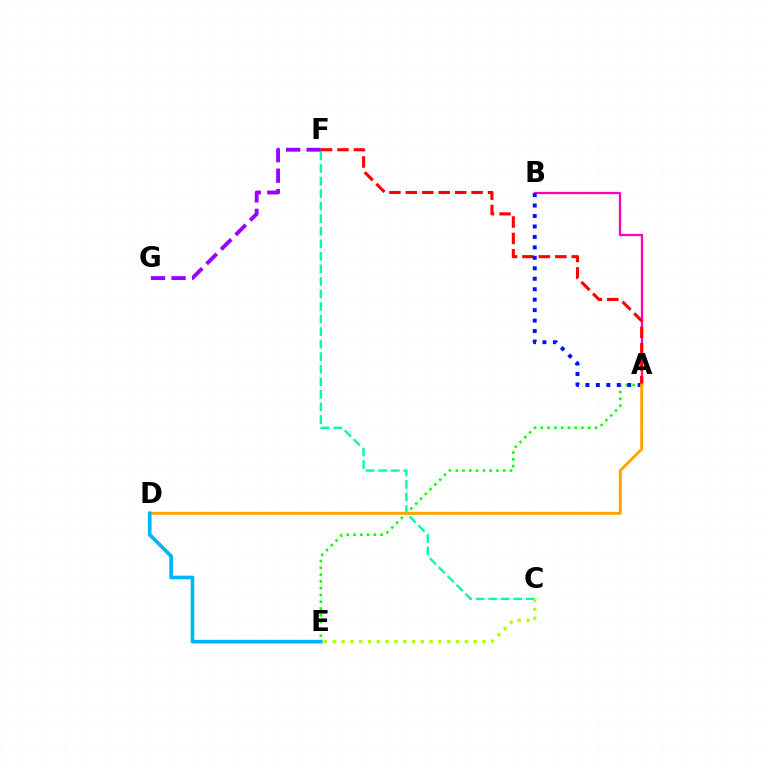{('A', 'E'): [{'color': '#08ff00', 'line_style': 'dotted', 'thickness': 1.84}], ('A', 'B'): [{'color': '#ff00bd', 'line_style': 'solid', 'thickness': 1.64}, {'color': '#0010ff', 'line_style': 'dotted', 'thickness': 2.84}], ('A', 'F'): [{'color': '#ff0000', 'line_style': 'dashed', 'thickness': 2.23}], ('C', 'F'): [{'color': '#00ff9d', 'line_style': 'dashed', 'thickness': 1.7}], ('C', 'E'): [{'color': '#b3ff00', 'line_style': 'dotted', 'thickness': 2.39}], ('A', 'D'): [{'color': '#ffa500', 'line_style': 'solid', 'thickness': 2.14}], ('D', 'E'): [{'color': '#00b5ff', 'line_style': 'solid', 'thickness': 2.64}], ('F', 'G'): [{'color': '#9b00ff', 'line_style': 'dashed', 'thickness': 2.79}]}